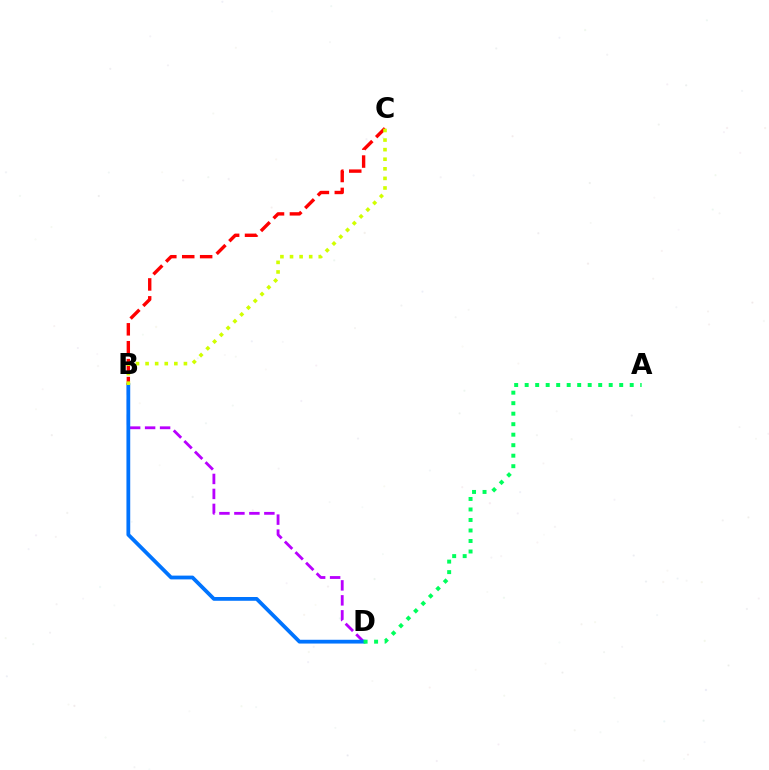{('B', 'D'): [{'color': '#b900ff', 'line_style': 'dashed', 'thickness': 2.03}, {'color': '#0074ff', 'line_style': 'solid', 'thickness': 2.72}], ('B', 'C'): [{'color': '#ff0000', 'line_style': 'dashed', 'thickness': 2.43}, {'color': '#d1ff00', 'line_style': 'dotted', 'thickness': 2.6}], ('A', 'D'): [{'color': '#00ff5c', 'line_style': 'dotted', 'thickness': 2.85}]}